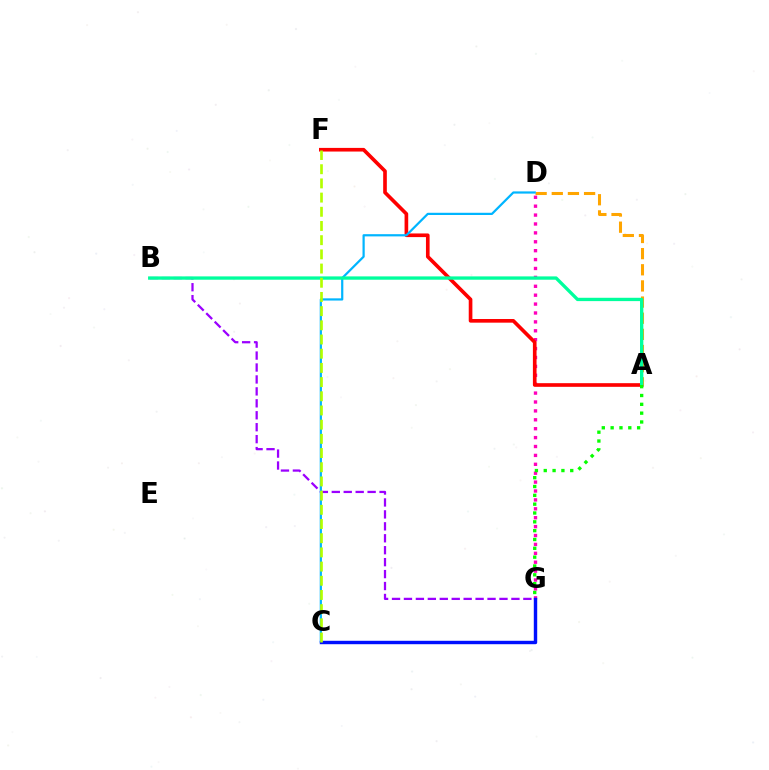{('B', 'G'): [{'color': '#9b00ff', 'line_style': 'dashed', 'thickness': 1.62}], ('D', 'G'): [{'color': '#ff00bd', 'line_style': 'dotted', 'thickness': 2.42}], ('A', 'F'): [{'color': '#ff0000', 'line_style': 'solid', 'thickness': 2.63}], ('A', 'D'): [{'color': '#ffa500', 'line_style': 'dashed', 'thickness': 2.19}], ('C', 'D'): [{'color': '#00b5ff', 'line_style': 'solid', 'thickness': 1.59}], ('C', 'G'): [{'color': '#0010ff', 'line_style': 'solid', 'thickness': 2.46}], ('A', 'B'): [{'color': '#00ff9d', 'line_style': 'solid', 'thickness': 2.4}], ('C', 'F'): [{'color': '#b3ff00', 'line_style': 'dashed', 'thickness': 1.93}], ('A', 'G'): [{'color': '#08ff00', 'line_style': 'dotted', 'thickness': 2.4}]}